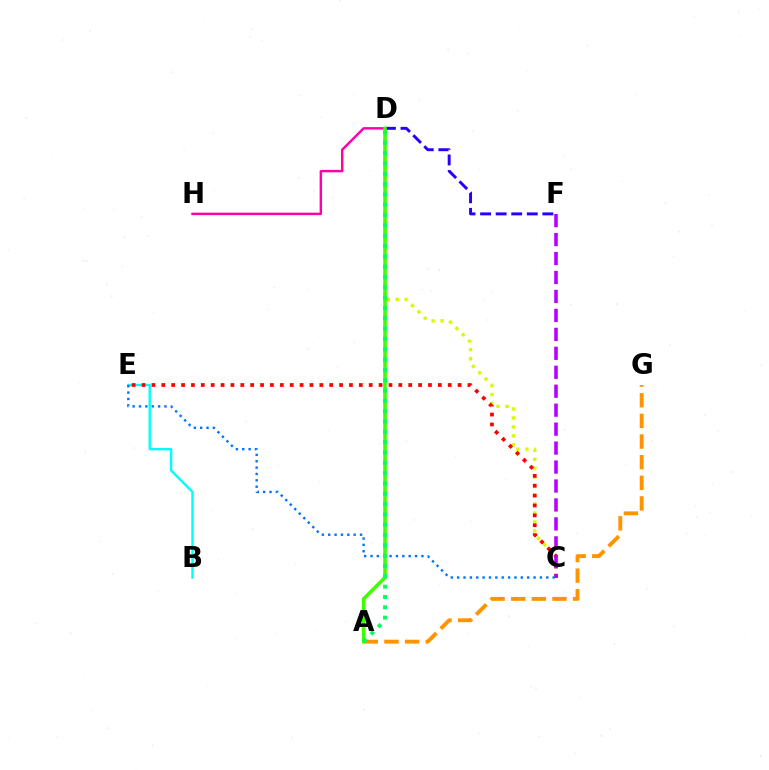{('D', 'H'): [{'color': '#ff00ac', 'line_style': 'solid', 'thickness': 1.76}], ('C', 'D'): [{'color': '#d1ff00', 'line_style': 'dotted', 'thickness': 2.43}], ('D', 'F'): [{'color': '#2500ff', 'line_style': 'dashed', 'thickness': 2.11}], ('B', 'E'): [{'color': '#00fff6', 'line_style': 'solid', 'thickness': 1.72}], ('A', 'G'): [{'color': '#ff9400', 'line_style': 'dashed', 'thickness': 2.8}], ('C', 'E'): [{'color': '#ff0000', 'line_style': 'dotted', 'thickness': 2.68}, {'color': '#0074ff', 'line_style': 'dotted', 'thickness': 1.73}], ('A', 'D'): [{'color': '#3dff00', 'line_style': 'solid', 'thickness': 2.55}, {'color': '#00ff5c', 'line_style': 'dotted', 'thickness': 2.8}], ('C', 'F'): [{'color': '#b900ff', 'line_style': 'dashed', 'thickness': 2.58}]}